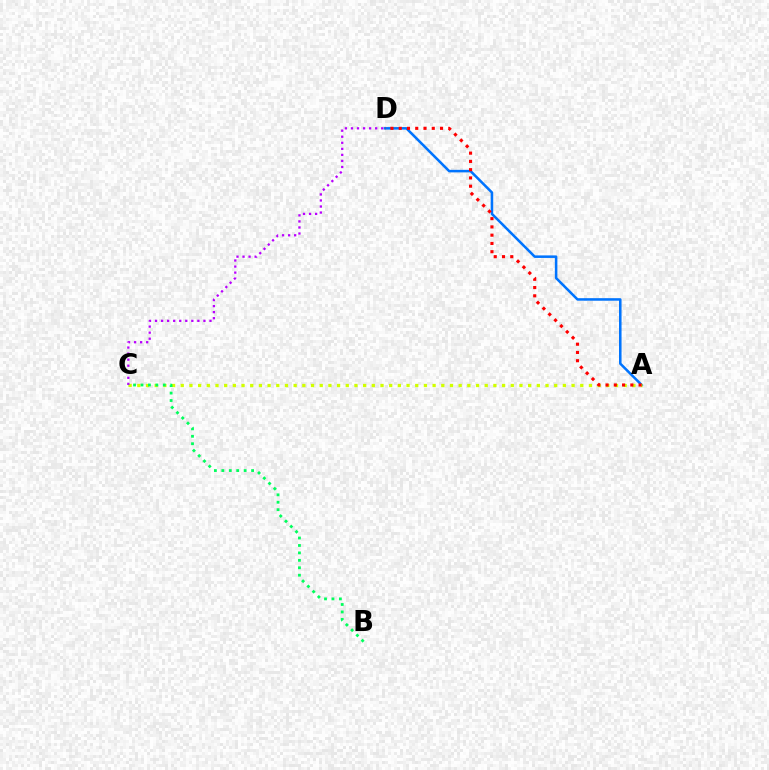{('A', 'D'): [{'color': '#0074ff', 'line_style': 'solid', 'thickness': 1.83}, {'color': '#ff0000', 'line_style': 'dotted', 'thickness': 2.24}], ('A', 'C'): [{'color': '#d1ff00', 'line_style': 'dotted', 'thickness': 2.36}], ('C', 'D'): [{'color': '#b900ff', 'line_style': 'dotted', 'thickness': 1.64}], ('B', 'C'): [{'color': '#00ff5c', 'line_style': 'dotted', 'thickness': 2.02}]}